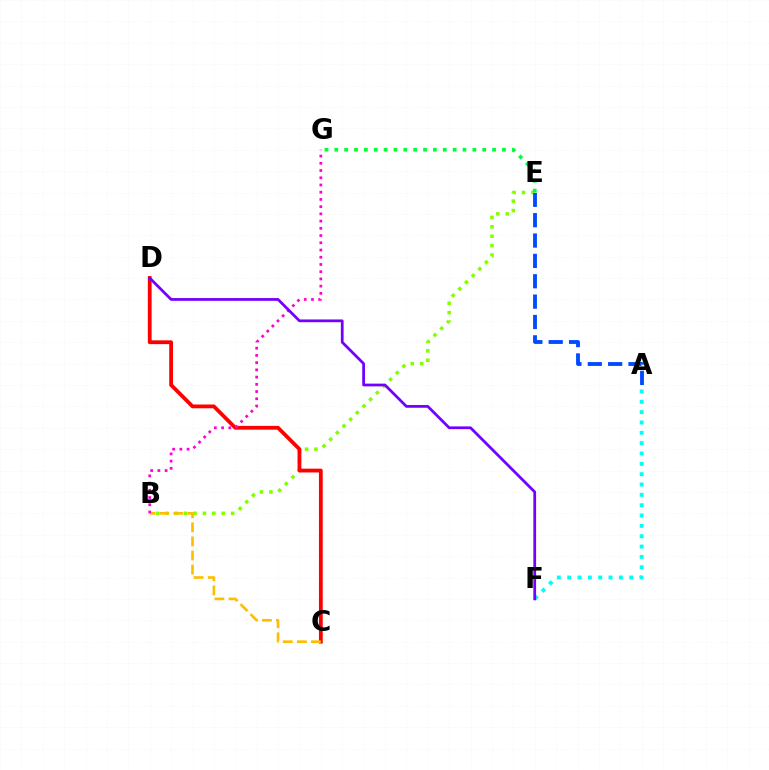{('B', 'E'): [{'color': '#84ff00', 'line_style': 'dotted', 'thickness': 2.56}], ('E', 'G'): [{'color': '#00ff39', 'line_style': 'dotted', 'thickness': 2.68}], ('C', 'D'): [{'color': '#ff0000', 'line_style': 'solid', 'thickness': 2.73}], ('B', 'C'): [{'color': '#ffbd00', 'line_style': 'dashed', 'thickness': 1.91}], ('A', 'F'): [{'color': '#00fff6', 'line_style': 'dotted', 'thickness': 2.81}], ('A', 'E'): [{'color': '#004bff', 'line_style': 'dashed', 'thickness': 2.77}], ('B', 'G'): [{'color': '#ff00cf', 'line_style': 'dotted', 'thickness': 1.96}], ('D', 'F'): [{'color': '#7200ff', 'line_style': 'solid', 'thickness': 1.98}]}